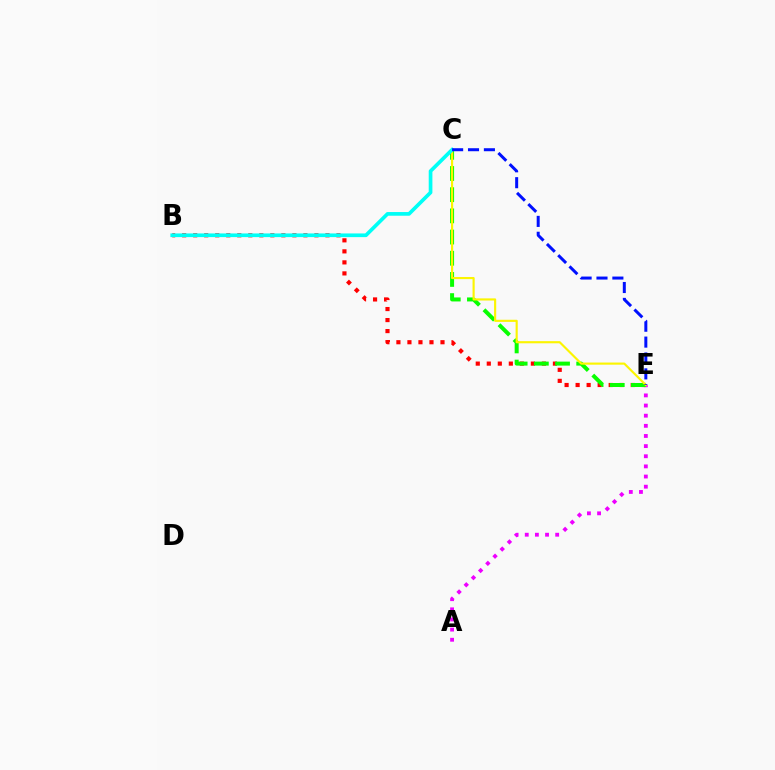{('B', 'E'): [{'color': '#ff0000', 'line_style': 'dotted', 'thickness': 2.99}], ('A', 'E'): [{'color': '#ee00ff', 'line_style': 'dotted', 'thickness': 2.76}], ('C', 'E'): [{'color': '#08ff00', 'line_style': 'dashed', 'thickness': 2.88}, {'color': '#fcf500', 'line_style': 'solid', 'thickness': 1.54}, {'color': '#0010ff', 'line_style': 'dashed', 'thickness': 2.16}], ('B', 'C'): [{'color': '#00fff6', 'line_style': 'solid', 'thickness': 2.65}]}